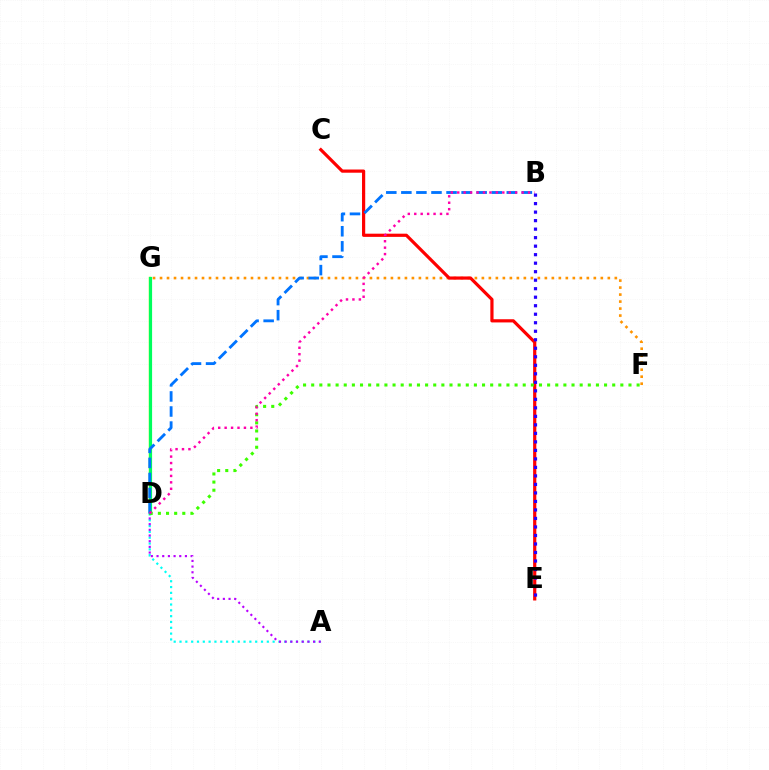{('A', 'D'): [{'color': '#00fff6', 'line_style': 'dotted', 'thickness': 1.58}, {'color': '#b900ff', 'line_style': 'dotted', 'thickness': 1.54}], ('D', 'G'): [{'color': '#d1ff00', 'line_style': 'solid', 'thickness': 1.74}, {'color': '#00ff5c', 'line_style': 'solid', 'thickness': 2.29}], ('F', 'G'): [{'color': '#ff9400', 'line_style': 'dotted', 'thickness': 1.9}], ('C', 'E'): [{'color': '#ff0000', 'line_style': 'solid', 'thickness': 2.3}], ('D', 'F'): [{'color': '#3dff00', 'line_style': 'dotted', 'thickness': 2.21}], ('B', 'D'): [{'color': '#0074ff', 'line_style': 'dashed', 'thickness': 2.05}, {'color': '#ff00ac', 'line_style': 'dotted', 'thickness': 1.75}], ('B', 'E'): [{'color': '#2500ff', 'line_style': 'dotted', 'thickness': 2.31}]}